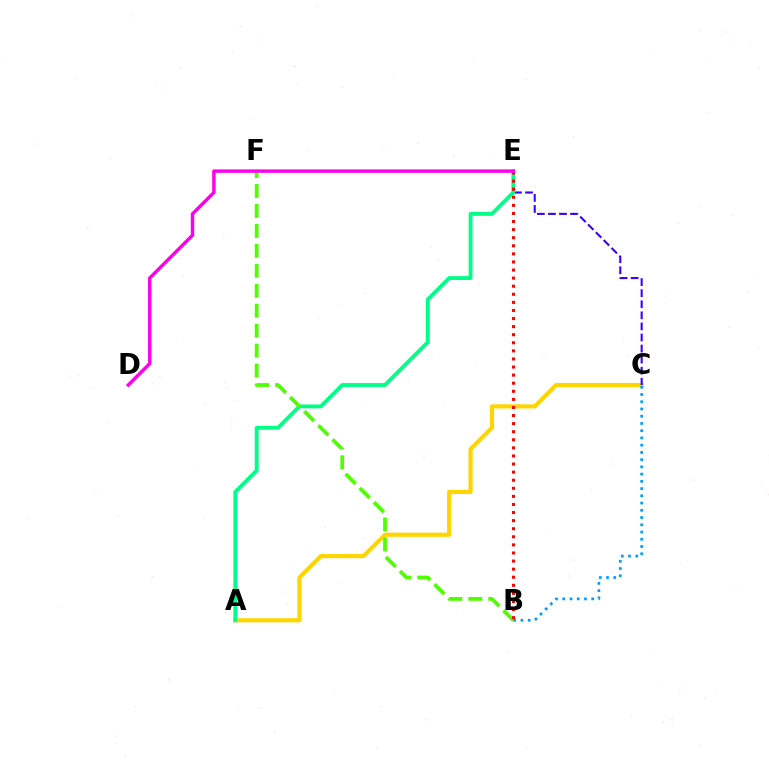{('A', 'C'): [{'color': '#ffd500', 'line_style': 'solid', 'thickness': 3.0}], ('C', 'E'): [{'color': '#3700ff', 'line_style': 'dashed', 'thickness': 1.5}], ('A', 'E'): [{'color': '#00ff86', 'line_style': 'solid', 'thickness': 2.78}], ('B', 'F'): [{'color': '#4fff00', 'line_style': 'dashed', 'thickness': 2.71}], ('B', 'C'): [{'color': '#009eff', 'line_style': 'dotted', 'thickness': 1.97}], ('B', 'E'): [{'color': '#ff0000', 'line_style': 'dotted', 'thickness': 2.2}], ('D', 'E'): [{'color': '#ff00ed', 'line_style': 'solid', 'thickness': 2.46}]}